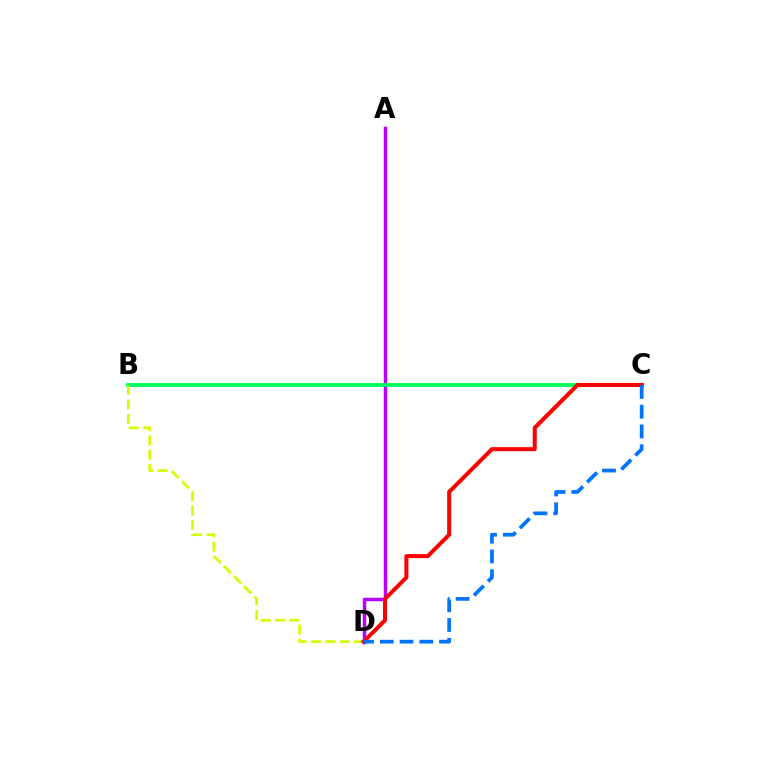{('A', 'D'): [{'color': '#b900ff', 'line_style': 'solid', 'thickness': 2.51}], ('B', 'C'): [{'color': '#00ff5c', 'line_style': 'solid', 'thickness': 2.74}], ('B', 'D'): [{'color': '#d1ff00', 'line_style': 'dashed', 'thickness': 1.95}], ('C', 'D'): [{'color': '#ff0000', 'line_style': 'solid', 'thickness': 2.9}, {'color': '#0074ff', 'line_style': 'dashed', 'thickness': 2.68}]}